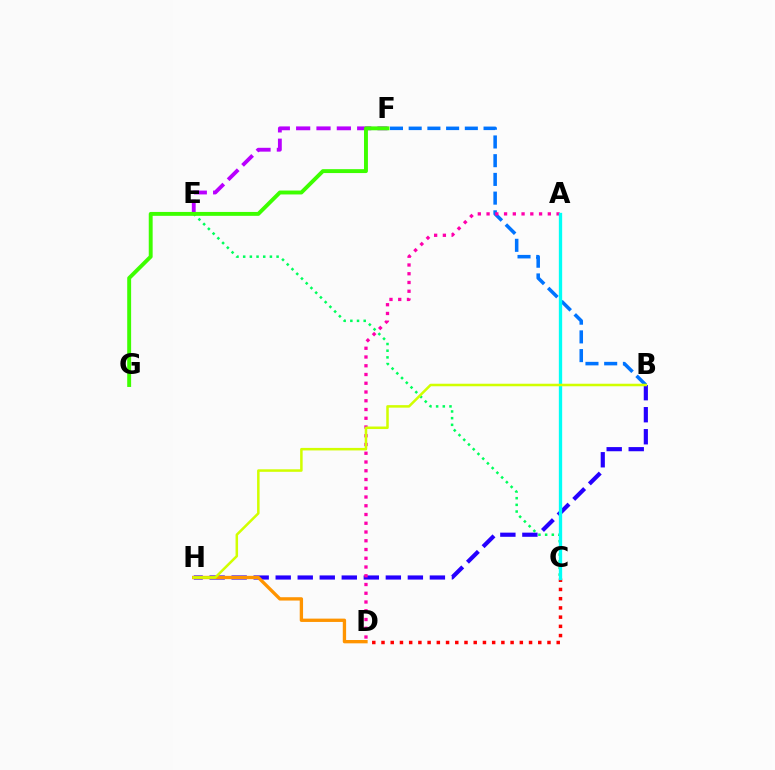{('E', 'F'): [{'color': '#b900ff', 'line_style': 'dashed', 'thickness': 2.76}], ('B', 'H'): [{'color': '#2500ff', 'line_style': 'dashed', 'thickness': 2.99}, {'color': '#d1ff00', 'line_style': 'solid', 'thickness': 1.82}], ('C', 'E'): [{'color': '#00ff5c', 'line_style': 'dotted', 'thickness': 1.82}], ('D', 'H'): [{'color': '#ff9400', 'line_style': 'solid', 'thickness': 2.4}], ('B', 'F'): [{'color': '#0074ff', 'line_style': 'dashed', 'thickness': 2.54}], ('A', 'D'): [{'color': '#ff00ac', 'line_style': 'dotted', 'thickness': 2.38}], ('F', 'G'): [{'color': '#3dff00', 'line_style': 'solid', 'thickness': 2.81}], ('C', 'D'): [{'color': '#ff0000', 'line_style': 'dotted', 'thickness': 2.51}], ('A', 'C'): [{'color': '#00fff6', 'line_style': 'solid', 'thickness': 2.39}]}